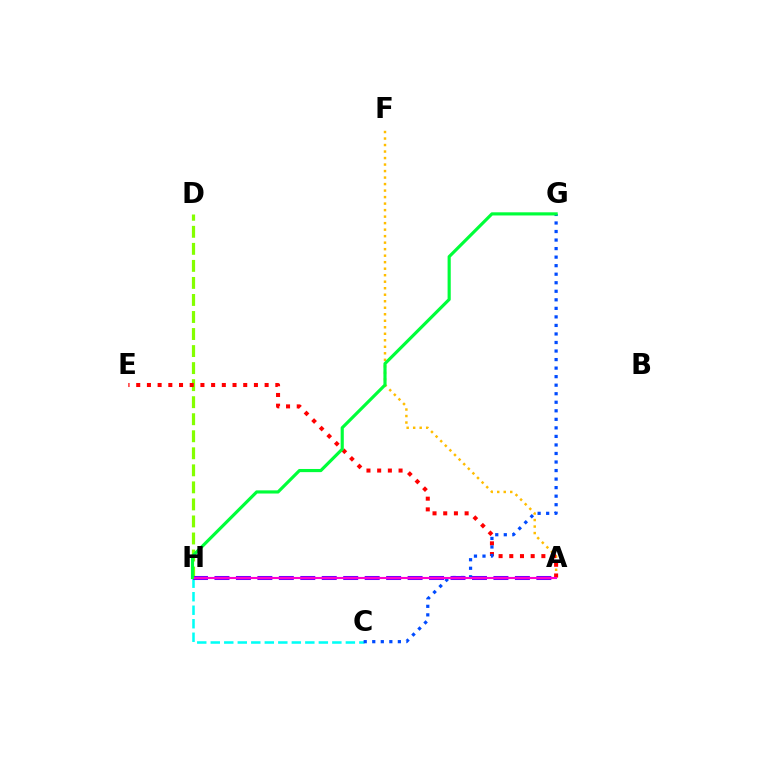{('D', 'H'): [{'color': '#84ff00', 'line_style': 'dashed', 'thickness': 2.31}], ('A', 'F'): [{'color': '#ffbd00', 'line_style': 'dotted', 'thickness': 1.77}], ('A', 'E'): [{'color': '#ff0000', 'line_style': 'dotted', 'thickness': 2.91}], ('C', 'H'): [{'color': '#00fff6', 'line_style': 'dashed', 'thickness': 1.84}], ('C', 'G'): [{'color': '#004bff', 'line_style': 'dotted', 'thickness': 2.32}], ('A', 'H'): [{'color': '#7200ff', 'line_style': 'dashed', 'thickness': 2.92}, {'color': '#ff00cf', 'line_style': 'solid', 'thickness': 1.52}], ('G', 'H'): [{'color': '#00ff39', 'line_style': 'solid', 'thickness': 2.27}]}